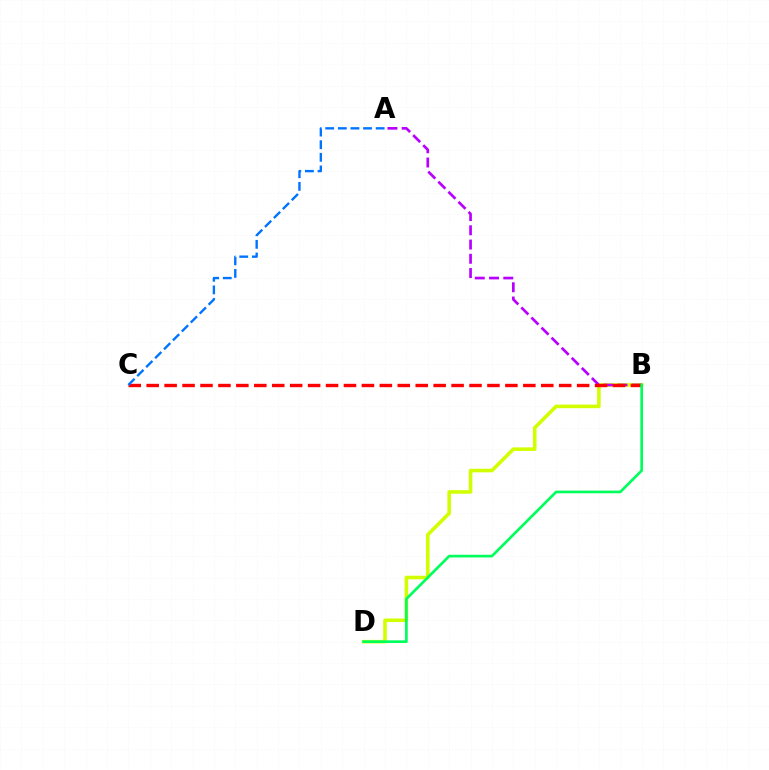{('B', 'D'): [{'color': '#d1ff00', 'line_style': 'solid', 'thickness': 2.57}, {'color': '#00ff5c', 'line_style': 'solid', 'thickness': 1.93}], ('A', 'B'): [{'color': '#b900ff', 'line_style': 'dashed', 'thickness': 1.94}], ('B', 'C'): [{'color': '#ff0000', 'line_style': 'dashed', 'thickness': 2.44}], ('A', 'C'): [{'color': '#0074ff', 'line_style': 'dashed', 'thickness': 1.71}]}